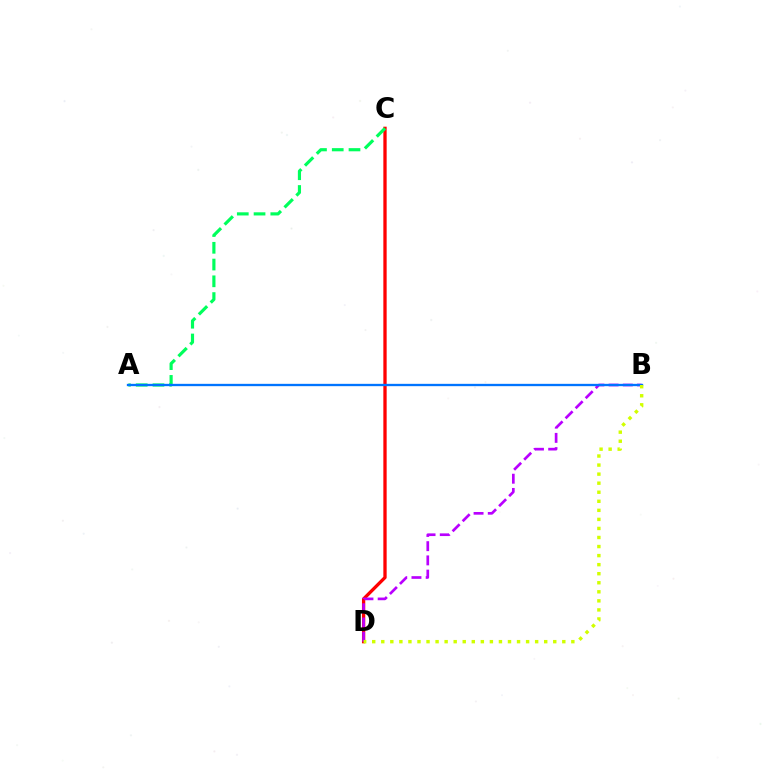{('C', 'D'): [{'color': '#ff0000', 'line_style': 'solid', 'thickness': 2.38}], ('A', 'C'): [{'color': '#00ff5c', 'line_style': 'dashed', 'thickness': 2.28}], ('B', 'D'): [{'color': '#b900ff', 'line_style': 'dashed', 'thickness': 1.93}, {'color': '#d1ff00', 'line_style': 'dotted', 'thickness': 2.46}], ('A', 'B'): [{'color': '#0074ff', 'line_style': 'solid', 'thickness': 1.68}]}